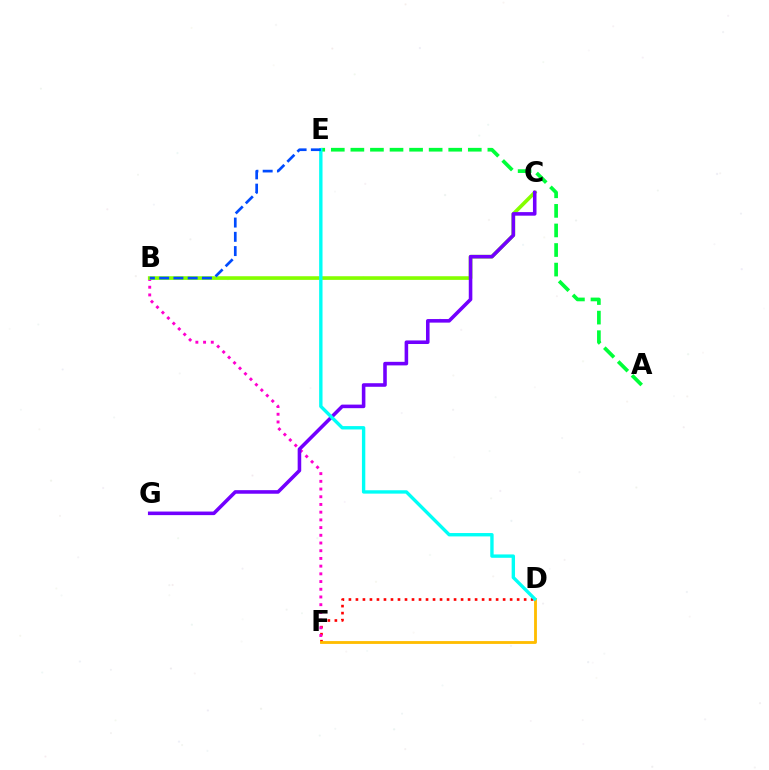{('D', 'F'): [{'color': '#ff0000', 'line_style': 'dotted', 'thickness': 1.9}, {'color': '#ffbd00', 'line_style': 'solid', 'thickness': 2.04}], ('B', 'F'): [{'color': '#ff00cf', 'line_style': 'dotted', 'thickness': 2.09}], ('B', 'C'): [{'color': '#84ff00', 'line_style': 'solid', 'thickness': 2.63}], ('C', 'G'): [{'color': '#7200ff', 'line_style': 'solid', 'thickness': 2.57}], ('A', 'E'): [{'color': '#00ff39', 'line_style': 'dashed', 'thickness': 2.66}], ('D', 'E'): [{'color': '#00fff6', 'line_style': 'solid', 'thickness': 2.43}], ('B', 'E'): [{'color': '#004bff', 'line_style': 'dashed', 'thickness': 1.94}]}